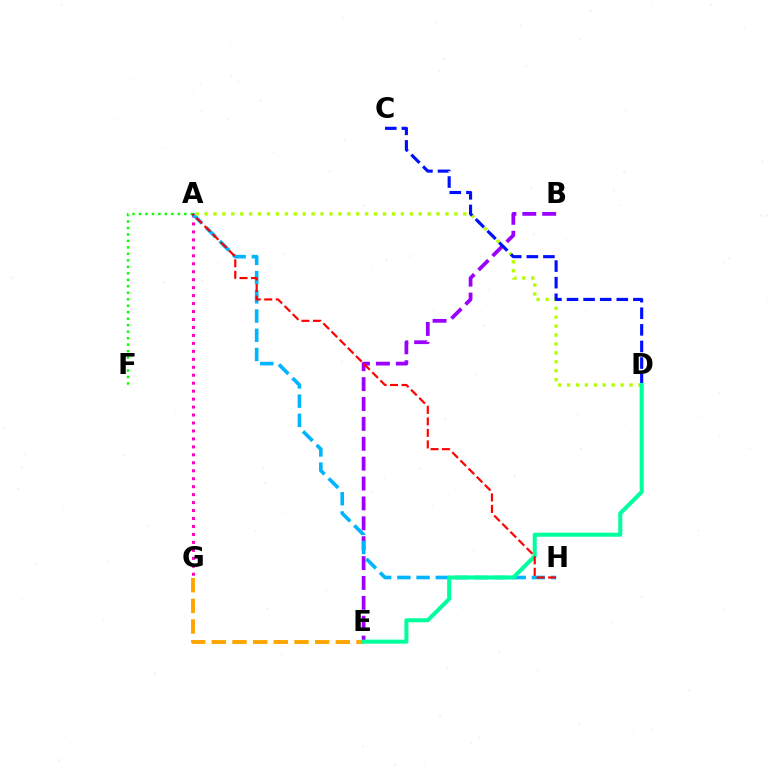{('B', 'E'): [{'color': '#9b00ff', 'line_style': 'dashed', 'thickness': 2.7}], ('A', 'G'): [{'color': '#ff00bd', 'line_style': 'dotted', 'thickness': 2.16}], ('A', 'H'): [{'color': '#00b5ff', 'line_style': 'dashed', 'thickness': 2.61}, {'color': '#ff0000', 'line_style': 'dashed', 'thickness': 1.56}], ('A', 'D'): [{'color': '#b3ff00', 'line_style': 'dotted', 'thickness': 2.42}], ('E', 'G'): [{'color': '#ffa500', 'line_style': 'dashed', 'thickness': 2.81}], ('C', 'D'): [{'color': '#0010ff', 'line_style': 'dashed', 'thickness': 2.25}], ('A', 'F'): [{'color': '#08ff00', 'line_style': 'dotted', 'thickness': 1.76}], ('D', 'E'): [{'color': '#00ff9d', 'line_style': 'solid', 'thickness': 2.91}]}